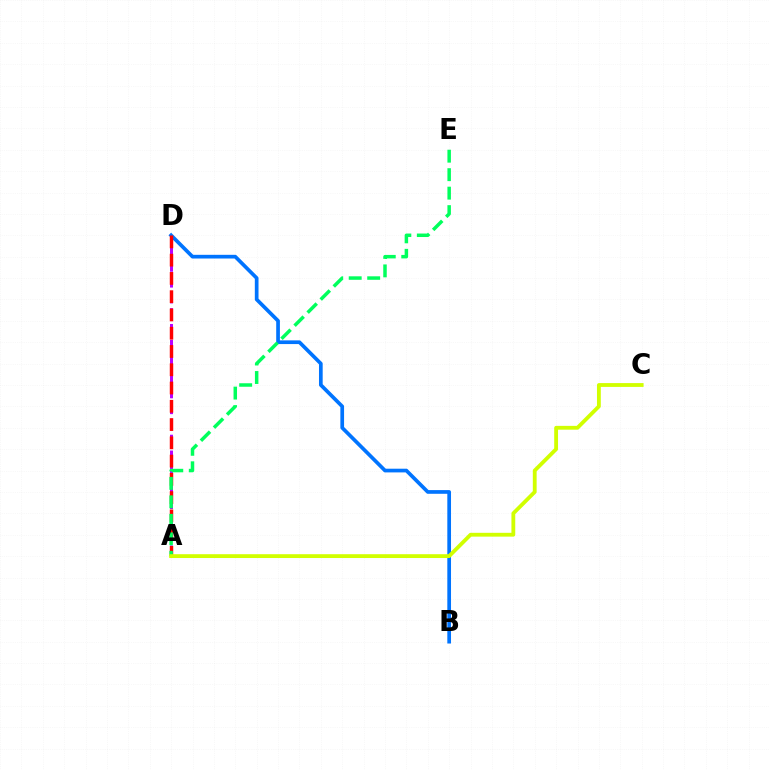{('A', 'D'): [{'color': '#b900ff', 'line_style': 'dashed', 'thickness': 2.15}, {'color': '#ff0000', 'line_style': 'dashed', 'thickness': 2.48}], ('B', 'D'): [{'color': '#0074ff', 'line_style': 'solid', 'thickness': 2.66}], ('A', 'E'): [{'color': '#00ff5c', 'line_style': 'dashed', 'thickness': 2.51}], ('A', 'C'): [{'color': '#d1ff00', 'line_style': 'solid', 'thickness': 2.75}]}